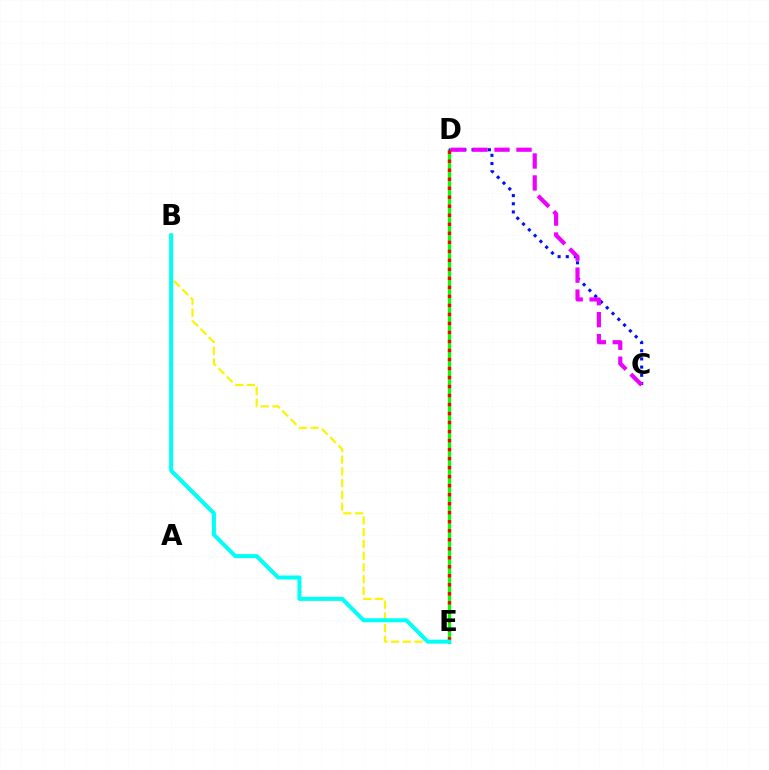{('B', 'E'): [{'color': '#fcf500', 'line_style': 'dashed', 'thickness': 1.59}, {'color': '#00fff6', 'line_style': 'solid', 'thickness': 2.9}], ('D', 'E'): [{'color': '#08ff00', 'line_style': 'solid', 'thickness': 2.38}, {'color': '#ff0000', 'line_style': 'dotted', 'thickness': 2.45}], ('C', 'D'): [{'color': '#0010ff', 'line_style': 'dotted', 'thickness': 2.22}, {'color': '#ee00ff', 'line_style': 'dashed', 'thickness': 2.99}]}